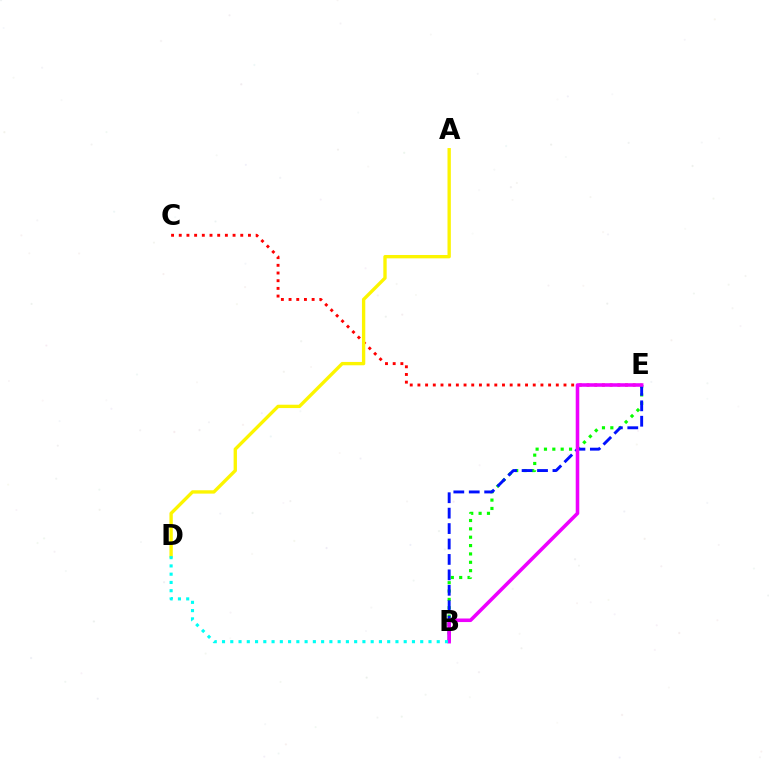{('B', 'E'): [{'color': '#08ff00', 'line_style': 'dotted', 'thickness': 2.27}, {'color': '#0010ff', 'line_style': 'dashed', 'thickness': 2.1}, {'color': '#ee00ff', 'line_style': 'solid', 'thickness': 2.57}], ('C', 'E'): [{'color': '#ff0000', 'line_style': 'dotted', 'thickness': 2.09}], ('A', 'D'): [{'color': '#fcf500', 'line_style': 'solid', 'thickness': 2.41}], ('B', 'D'): [{'color': '#00fff6', 'line_style': 'dotted', 'thickness': 2.24}]}